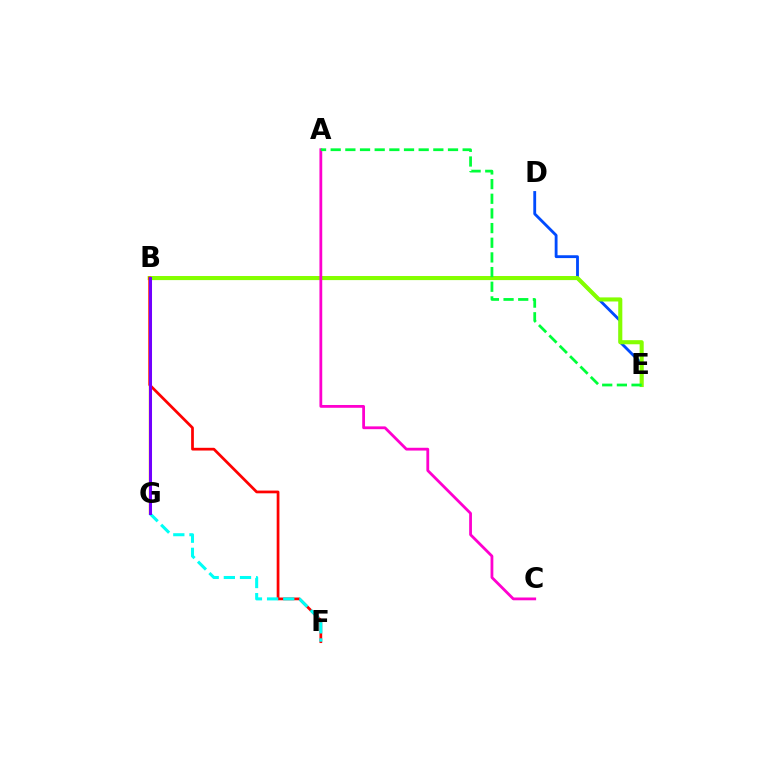{('D', 'E'): [{'color': '#004bff', 'line_style': 'solid', 'thickness': 2.04}], ('B', 'E'): [{'color': '#84ff00', 'line_style': 'solid', 'thickness': 2.95}], ('B', 'G'): [{'color': '#ffbd00', 'line_style': 'solid', 'thickness': 1.76}, {'color': '#7200ff', 'line_style': 'solid', 'thickness': 2.18}], ('A', 'C'): [{'color': '#ff00cf', 'line_style': 'solid', 'thickness': 2.01}], ('A', 'E'): [{'color': '#00ff39', 'line_style': 'dashed', 'thickness': 1.99}], ('B', 'F'): [{'color': '#ff0000', 'line_style': 'solid', 'thickness': 1.97}], ('F', 'G'): [{'color': '#00fff6', 'line_style': 'dashed', 'thickness': 2.19}]}